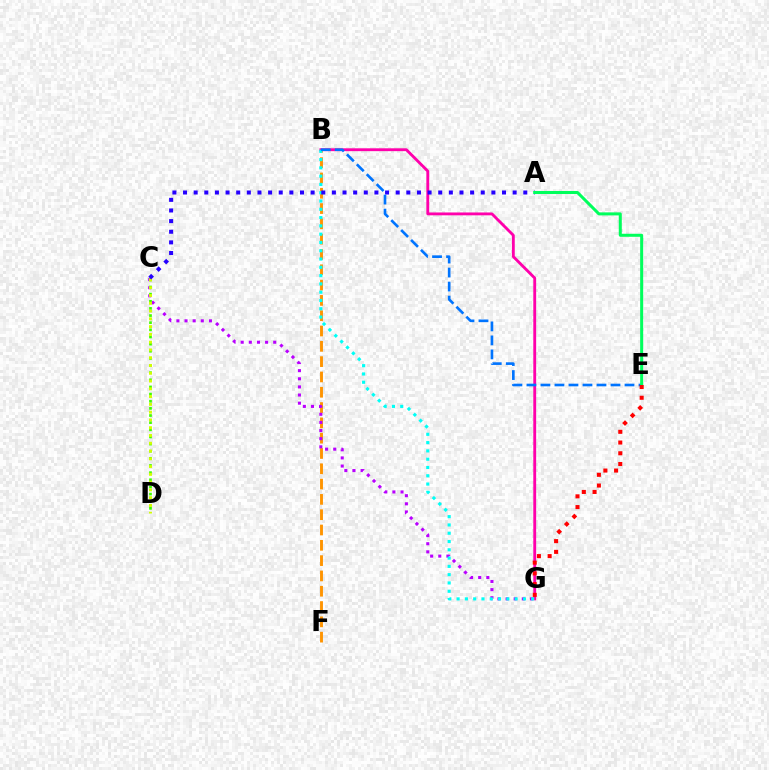{('B', 'F'): [{'color': '#ff9400', 'line_style': 'dashed', 'thickness': 2.08}], ('B', 'G'): [{'color': '#ff00ac', 'line_style': 'solid', 'thickness': 2.05}, {'color': '#00fff6', 'line_style': 'dotted', 'thickness': 2.25}], ('C', 'G'): [{'color': '#b900ff', 'line_style': 'dotted', 'thickness': 2.21}], ('C', 'D'): [{'color': '#3dff00', 'line_style': 'dotted', 'thickness': 1.94}, {'color': '#d1ff00', 'line_style': 'dotted', 'thickness': 2.11}], ('B', 'E'): [{'color': '#0074ff', 'line_style': 'dashed', 'thickness': 1.9}], ('A', 'C'): [{'color': '#2500ff', 'line_style': 'dotted', 'thickness': 2.89}], ('A', 'E'): [{'color': '#00ff5c', 'line_style': 'solid', 'thickness': 2.18}], ('E', 'G'): [{'color': '#ff0000', 'line_style': 'dotted', 'thickness': 2.92}]}